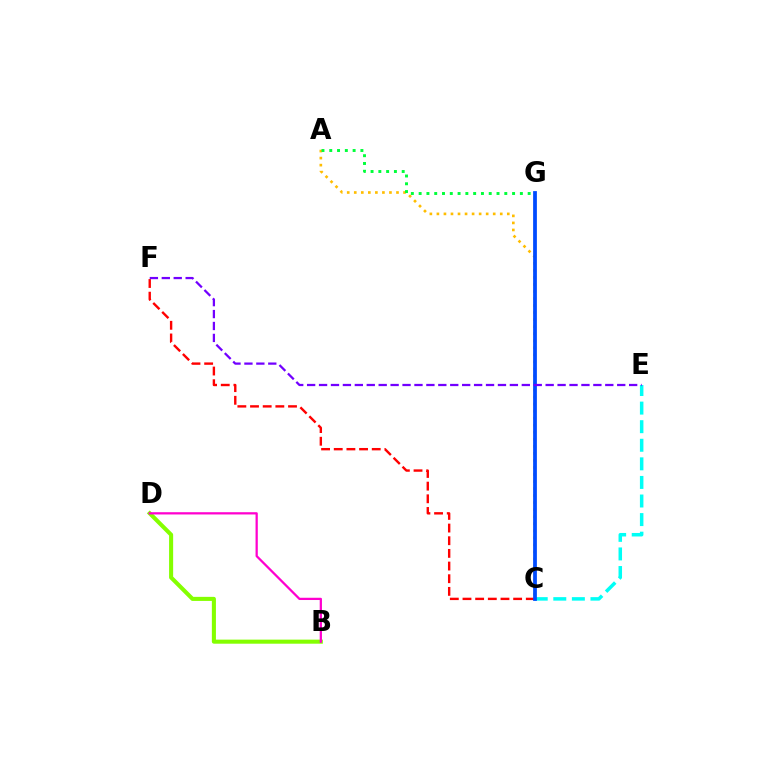{('B', 'D'): [{'color': '#84ff00', 'line_style': 'solid', 'thickness': 2.93}, {'color': '#ff00cf', 'line_style': 'solid', 'thickness': 1.62}], ('A', 'C'): [{'color': '#ffbd00', 'line_style': 'dotted', 'thickness': 1.91}], ('A', 'G'): [{'color': '#00ff39', 'line_style': 'dotted', 'thickness': 2.12}], ('C', 'F'): [{'color': '#ff0000', 'line_style': 'dashed', 'thickness': 1.72}], ('C', 'E'): [{'color': '#00fff6', 'line_style': 'dashed', 'thickness': 2.52}], ('C', 'G'): [{'color': '#004bff', 'line_style': 'solid', 'thickness': 2.71}], ('E', 'F'): [{'color': '#7200ff', 'line_style': 'dashed', 'thickness': 1.62}]}